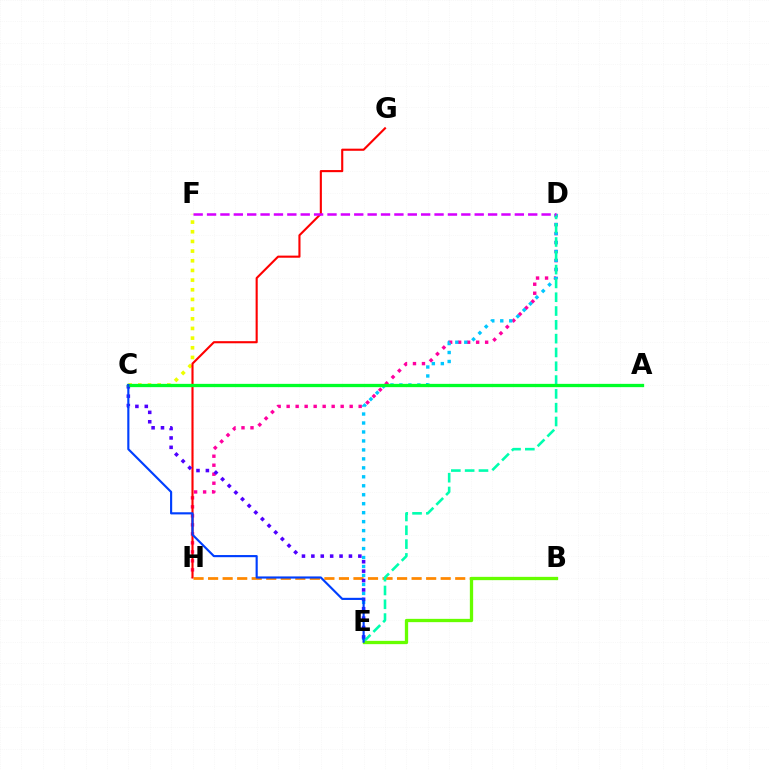{('D', 'H'): [{'color': '#ff00a0', 'line_style': 'dotted', 'thickness': 2.45}], ('C', 'F'): [{'color': '#eeff00', 'line_style': 'dotted', 'thickness': 2.63}], ('G', 'H'): [{'color': '#ff0000', 'line_style': 'solid', 'thickness': 1.52}], ('D', 'E'): [{'color': '#00c7ff', 'line_style': 'dotted', 'thickness': 2.44}, {'color': '#00ffaf', 'line_style': 'dashed', 'thickness': 1.88}], ('B', 'H'): [{'color': '#ff8800', 'line_style': 'dashed', 'thickness': 1.97}], ('B', 'E'): [{'color': '#66ff00', 'line_style': 'solid', 'thickness': 2.38}], ('C', 'E'): [{'color': '#4f00ff', 'line_style': 'dotted', 'thickness': 2.55}, {'color': '#003fff', 'line_style': 'solid', 'thickness': 1.55}], ('A', 'C'): [{'color': '#00ff27', 'line_style': 'solid', 'thickness': 2.37}], ('D', 'F'): [{'color': '#d600ff', 'line_style': 'dashed', 'thickness': 1.82}]}